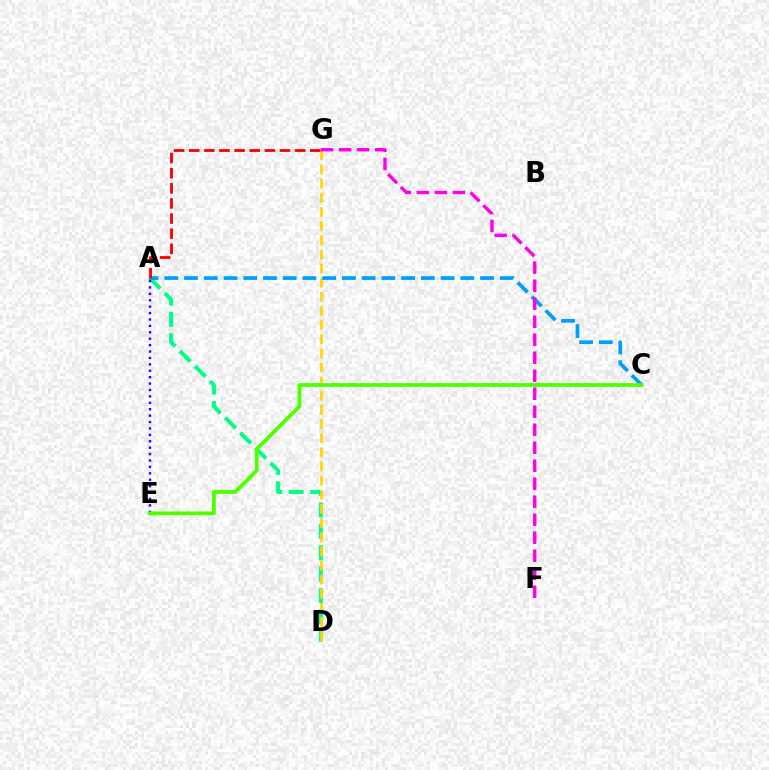{('A', 'D'): [{'color': '#00ff86', 'line_style': 'dashed', 'thickness': 2.9}], ('D', 'G'): [{'color': '#ffd500', 'line_style': 'dashed', 'thickness': 1.92}], ('A', 'E'): [{'color': '#3700ff', 'line_style': 'dotted', 'thickness': 1.74}], ('A', 'C'): [{'color': '#009eff', 'line_style': 'dashed', 'thickness': 2.68}], ('C', 'E'): [{'color': '#4fff00', 'line_style': 'solid', 'thickness': 2.71}], ('A', 'G'): [{'color': '#ff0000', 'line_style': 'dashed', 'thickness': 2.06}], ('F', 'G'): [{'color': '#ff00ed', 'line_style': 'dashed', 'thickness': 2.45}]}